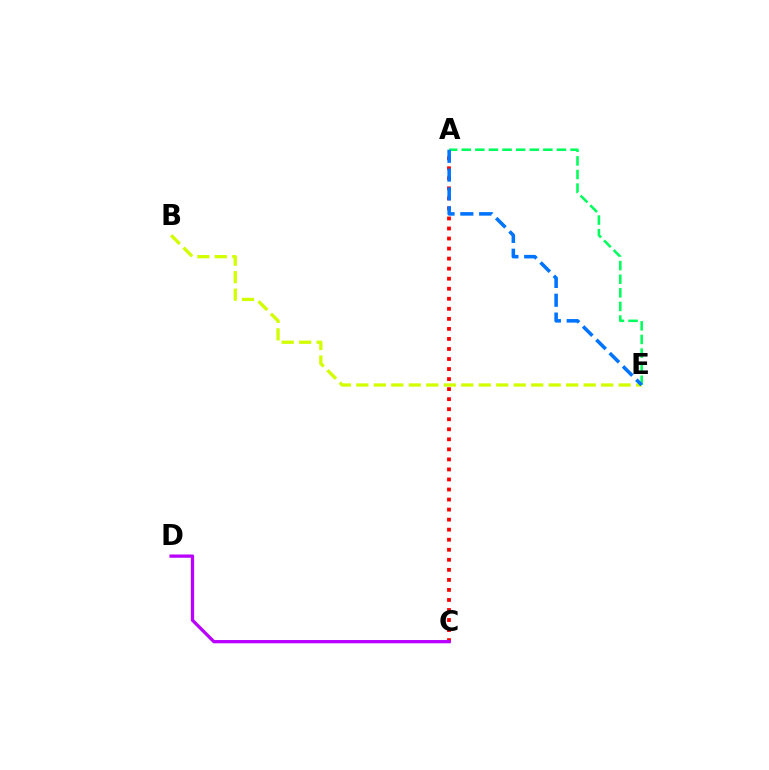{('A', 'C'): [{'color': '#ff0000', 'line_style': 'dotted', 'thickness': 2.73}], ('A', 'E'): [{'color': '#00ff5c', 'line_style': 'dashed', 'thickness': 1.85}, {'color': '#0074ff', 'line_style': 'dashed', 'thickness': 2.56}], ('B', 'E'): [{'color': '#d1ff00', 'line_style': 'dashed', 'thickness': 2.38}], ('C', 'D'): [{'color': '#b900ff', 'line_style': 'solid', 'thickness': 2.36}]}